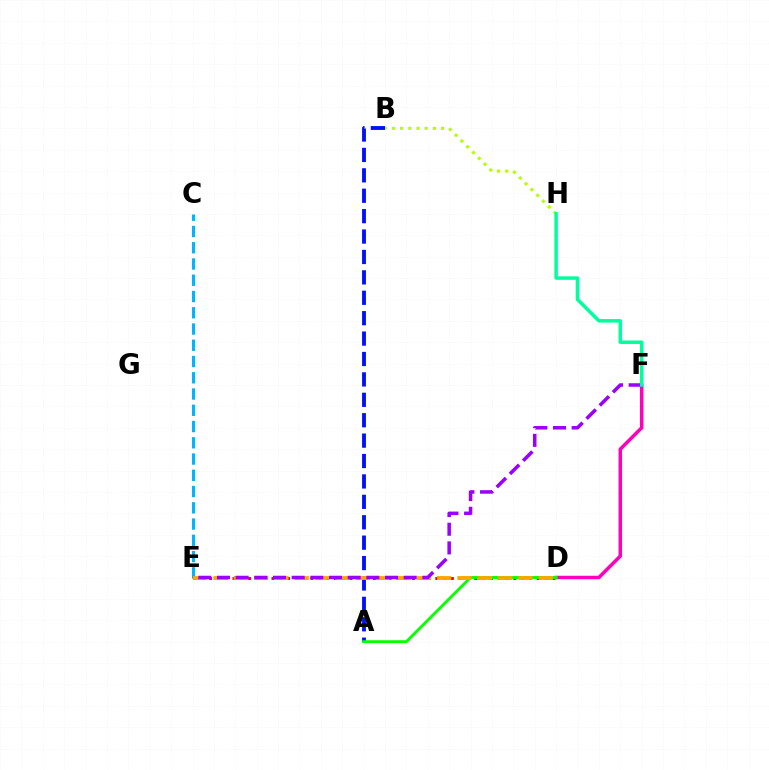{('A', 'B'): [{'color': '#0010ff', 'line_style': 'dashed', 'thickness': 2.77}], ('C', 'E'): [{'color': '#00b5ff', 'line_style': 'dashed', 'thickness': 2.21}], ('D', 'F'): [{'color': '#ff00bd', 'line_style': 'solid', 'thickness': 2.51}], ('D', 'E'): [{'color': '#ff0000', 'line_style': 'dotted', 'thickness': 2.12}, {'color': '#ffa500', 'line_style': 'dashed', 'thickness': 2.76}], ('A', 'D'): [{'color': '#08ff00', 'line_style': 'solid', 'thickness': 2.08}], ('B', 'H'): [{'color': '#b3ff00', 'line_style': 'dotted', 'thickness': 2.23}], ('E', 'F'): [{'color': '#9b00ff', 'line_style': 'dashed', 'thickness': 2.54}], ('F', 'H'): [{'color': '#00ff9d', 'line_style': 'solid', 'thickness': 2.51}]}